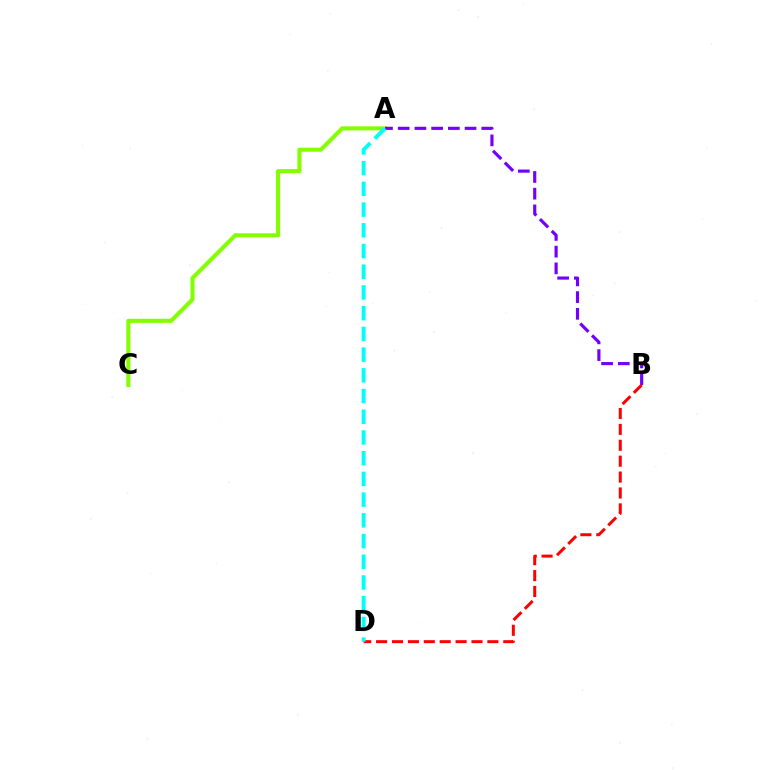{('A', 'C'): [{'color': '#84ff00', 'line_style': 'solid', 'thickness': 2.94}], ('A', 'B'): [{'color': '#7200ff', 'line_style': 'dashed', 'thickness': 2.27}], ('B', 'D'): [{'color': '#ff0000', 'line_style': 'dashed', 'thickness': 2.16}], ('A', 'D'): [{'color': '#00fff6', 'line_style': 'dashed', 'thickness': 2.81}]}